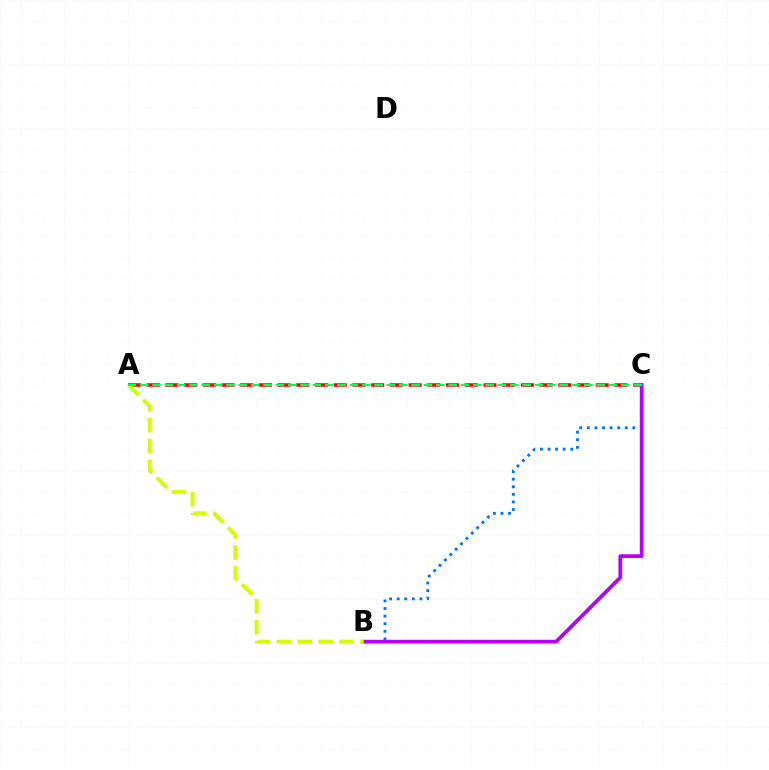{('A', 'C'): [{'color': '#ff0000', 'line_style': 'dashed', 'thickness': 2.54}, {'color': '#00ff5c', 'line_style': 'dashed', 'thickness': 1.68}], ('B', 'C'): [{'color': '#0074ff', 'line_style': 'dotted', 'thickness': 2.06}, {'color': '#b900ff', 'line_style': 'solid', 'thickness': 2.69}], ('A', 'B'): [{'color': '#d1ff00', 'line_style': 'dashed', 'thickness': 2.84}]}